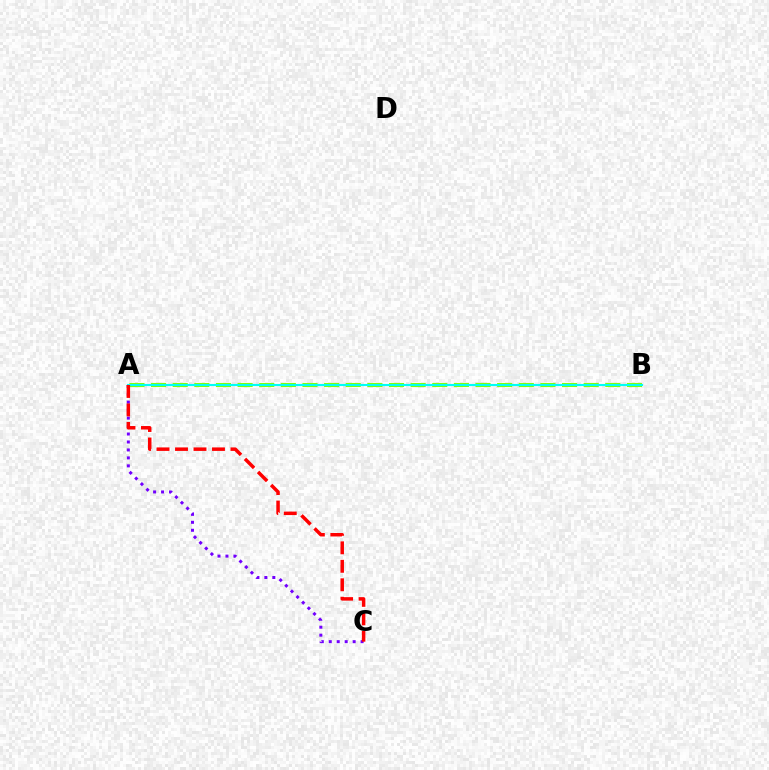{('A', 'B'): [{'color': '#84ff00', 'line_style': 'dashed', 'thickness': 2.94}, {'color': '#00fff6', 'line_style': 'solid', 'thickness': 1.53}], ('A', 'C'): [{'color': '#7200ff', 'line_style': 'dotted', 'thickness': 2.16}, {'color': '#ff0000', 'line_style': 'dashed', 'thickness': 2.51}]}